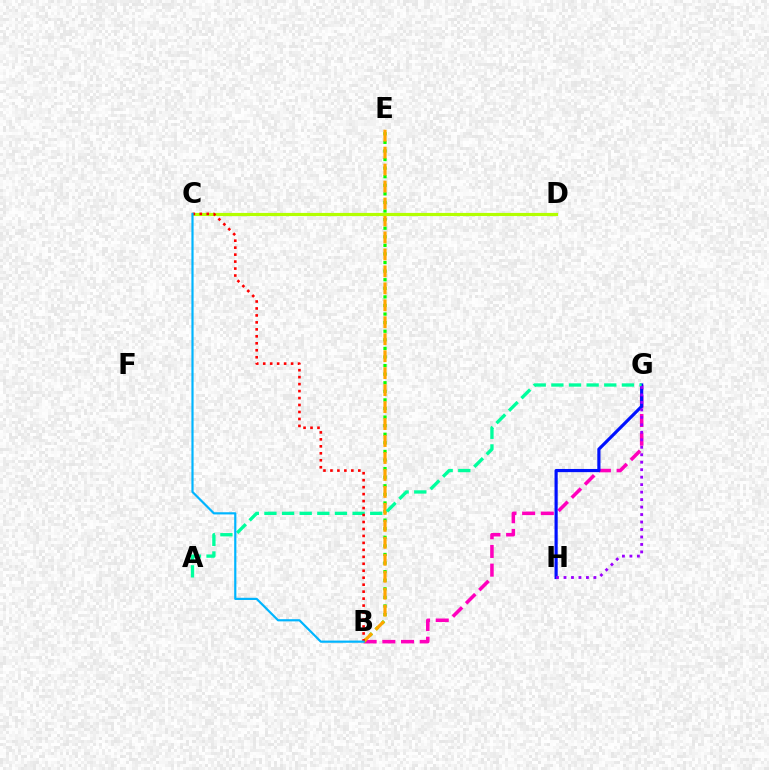{('B', 'G'): [{'color': '#ff00bd', 'line_style': 'dashed', 'thickness': 2.54}], ('G', 'H'): [{'color': '#0010ff', 'line_style': 'solid', 'thickness': 2.28}, {'color': '#9b00ff', 'line_style': 'dotted', 'thickness': 2.03}], ('B', 'E'): [{'color': '#08ff00', 'line_style': 'dotted', 'thickness': 2.33}, {'color': '#ffa500', 'line_style': 'dashed', 'thickness': 2.3}], ('A', 'G'): [{'color': '#00ff9d', 'line_style': 'dashed', 'thickness': 2.4}], ('C', 'D'): [{'color': '#b3ff00', 'line_style': 'solid', 'thickness': 2.28}], ('B', 'C'): [{'color': '#ff0000', 'line_style': 'dotted', 'thickness': 1.89}, {'color': '#00b5ff', 'line_style': 'solid', 'thickness': 1.58}]}